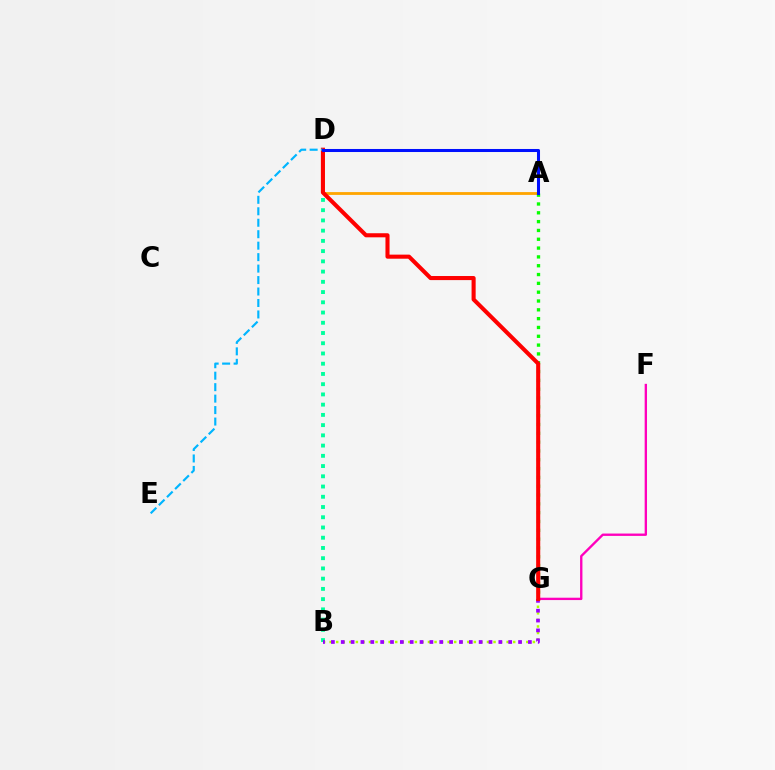{('B', 'D'): [{'color': '#00ff9d', 'line_style': 'dotted', 'thickness': 2.78}], ('A', 'D'): [{'color': '#ffa500', 'line_style': 'solid', 'thickness': 2.03}, {'color': '#0010ff', 'line_style': 'solid', 'thickness': 2.19}], ('F', 'G'): [{'color': '#ff00bd', 'line_style': 'solid', 'thickness': 1.69}], ('B', 'G'): [{'color': '#b3ff00', 'line_style': 'dotted', 'thickness': 1.78}, {'color': '#9b00ff', 'line_style': 'dotted', 'thickness': 2.68}], ('A', 'G'): [{'color': '#08ff00', 'line_style': 'dotted', 'thickness': 2.4}], ('D', 'G'): [{'color': '#ff0000', 'line_style': 'solid', 'thickness': 2.94}], ('D', 'E'): [{'color': '#00b5ff', 'line_style': 'dashed', 'thickness': 1.56}]}